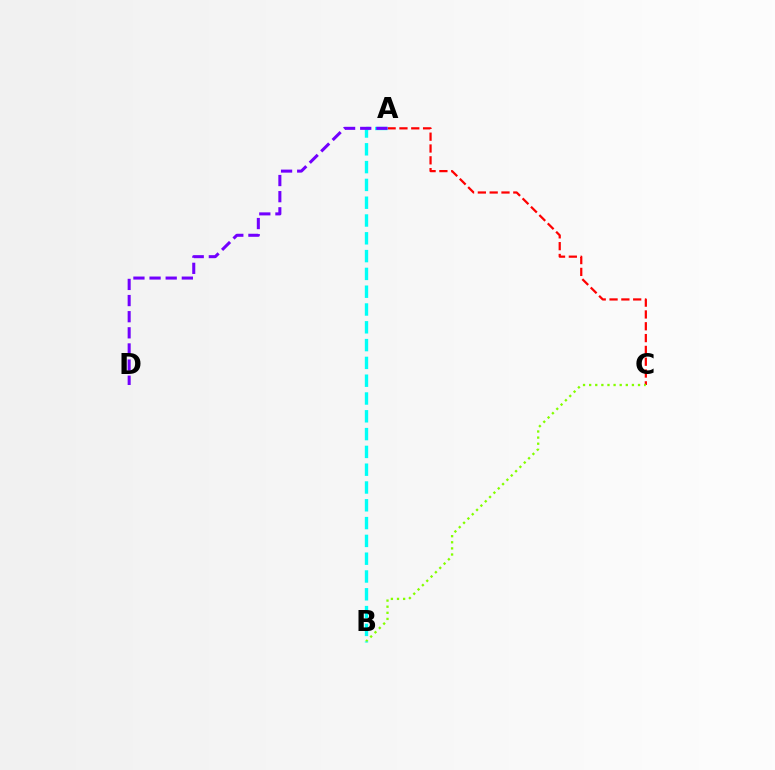{('A', 'C'): [{'color': '#ff0000', 'line_style': 'dashed', 'thickness': 1.61}], ('B', 'C'): [{'color': '#84ff00', 'line_style': 'dotted', 'thickness': 1.66}], ('A', 'B'): [{'color': '#00fff6', 'line_style': 'dashed', 'thickness': 2.42}], ('A', 'D'): [{'color': '#7200ff', 'line_style': 'dashed', 'thickness': 2.19}]}